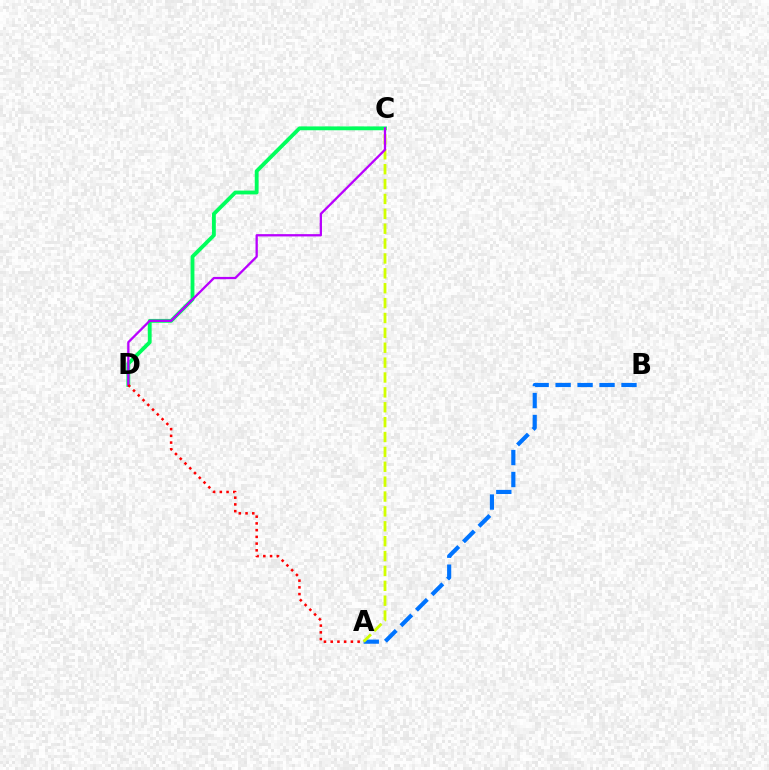{('C', 'D'): [{'color': '#00ff5c', 'line_style': 'solid', 'thickness': 2.76}, {'color': '#b900ff', 'line_style': 'solid', 'thickness': 1.65}], ('A', 'B'): [{'color': '#0074ff', 'line_style': 'dashed', 'thickness': 2.98}], ('A', 'C'): [{'color': '#d1ff00', 'line_style': 'dashed', 'thickness': 2.02}], ('A', 'D'): [{'color': '#ff0000', 'line_style': 'dotted', 'thickness': 1.83}]}